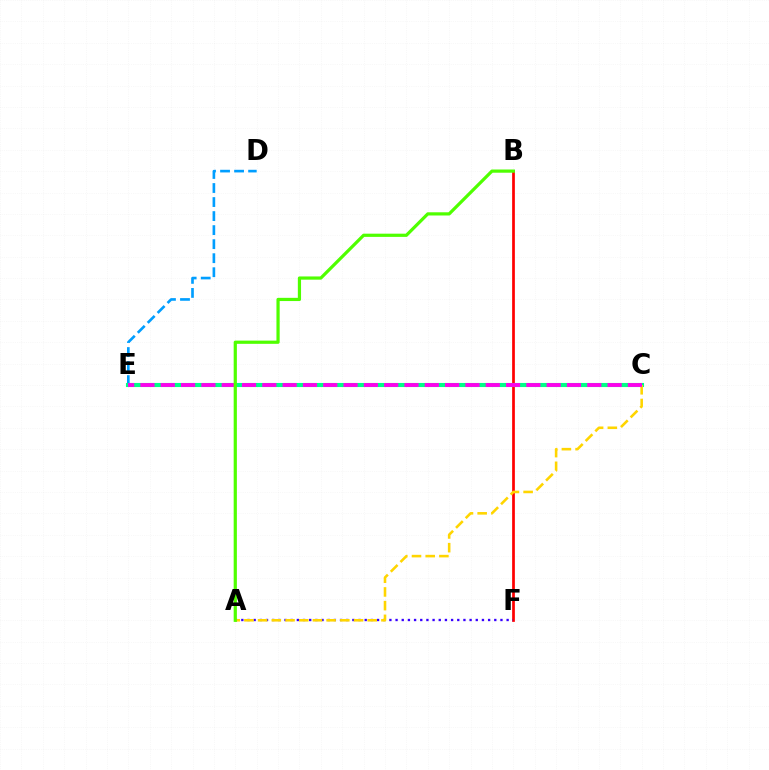{('B', 'F'): [{'color': '#ff0000', 'line_style': 'solid', 'thickness': 1.96}], ('D', 'E'): [{'color': '#009eff', 'line_style': 'dashed', 'thickness': 1.91}], ('C', 'E'): [{'color': '#00ff86', 'line_style': 'solid', 'thickness': 2.95}, {'color': '#ff00ed', 'line_style': 'dashed', 'thickness': 2.76}], ('A', 'F'): [{'color': '#3700ff', 'line_style': 'dotted', 'thickness': 1.68}], ('A', 'C'): [{'color': '#ffd500', 'line_style': 'dashed', 'thickness': 1.86}], ('A', 'B'): [{'color': '#4fff00', 'line_style': 'solid', 'thickness': 2.31}]}